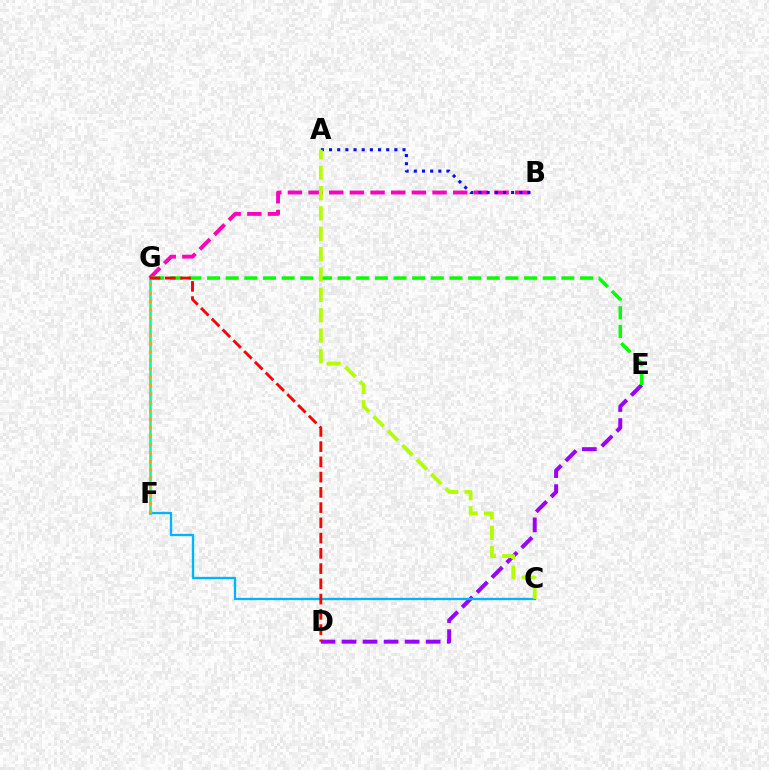{('B', 'G'): [{'color': '#ff00bd', 'line_style': 'dashed', 'thickness': 2.81}], ('D', 'E'): [{'color': '#9b00ff', 'line_style': 'dashed', 'thickness': 2.86}], ('E', 'G'): [{'color': '#08ff00', 'line_style': 'dashed', 'thickness': 2.53}], ('F', 'G'): [{'color': '#00ff9d', 'line_style': 'solid', 'thickness': 1.84}, {'color': '#ffa500', 'line_style': 'dotted', 'thickness': 2.29}], ('A', 'B'): [{'color': '#0010ff', 'line_style': 'dotted', 'thickness': 2.22}], ('C', 'F'): [{'color': '#00b5ff', 'line_style': 'solid', 'thickness': 1.68}], ('A', 'C'): [{'color': '#b3ff00', 'line_style': 'dashed', 'thickness': 2.77}], ('D', 'G'): [{'color': '#ff0000', 'line_style': 'dashed', 'thickness': 2.07}]}